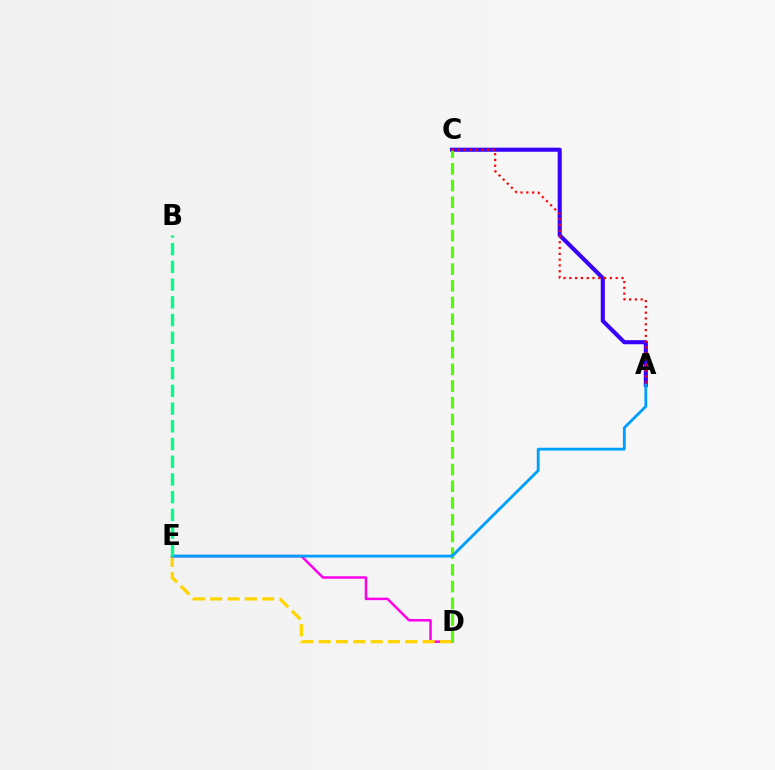{('D', 'E'): [{'color': '#ff00ed', 'line_style': 'solid', 'thickness': 1.79}, {'color': '#ffd500', 'line_style': 'dashed', 'thickness': 2.36}], ('A', 'C'): [{'color': '#3700ff', 'line_style': 'solid', 'thickness': 2.94}, {'color': '#ff0000', 'line_style': 'dotted', 'thickness': 1.58}], ('C', 'D'): [{'color': '#4fff00', 'line_style': 'dashed', 'thickness': 2.27}], ('A', 'E'): [{'color': '#009eff', 'line_style': 'solid', 'thickness': 2.03}], ('B', 'E'): [{'color': '#00ff86', 'line_style': 'dashed', 'thickness': 2.41}]}